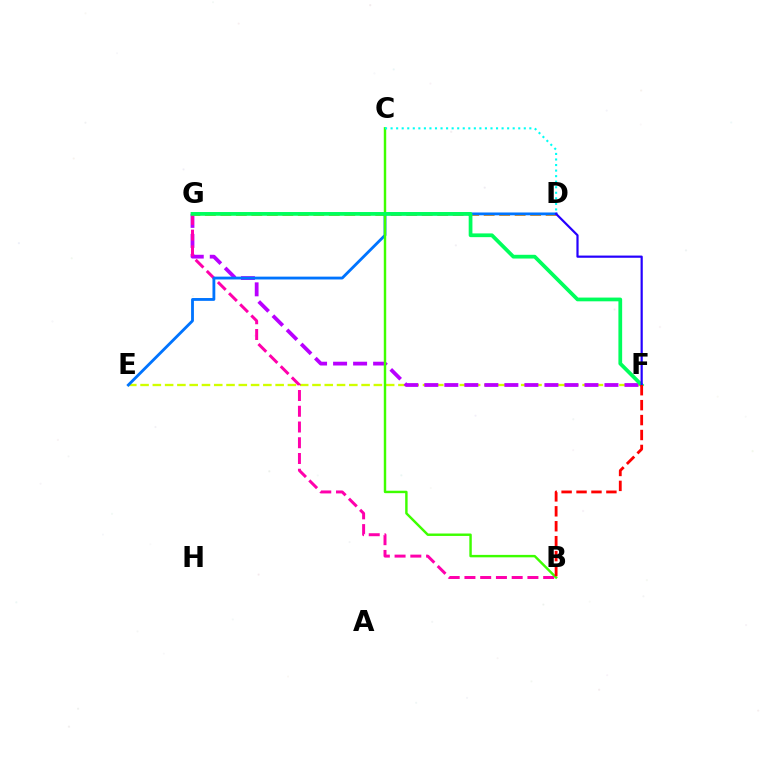{('E', 'F'): [{'color': '#d1ff00', 'line_style': 'dashed', 'thickness': 1.67}], ('F', 'G'): [{'color': '#b900ff', 'line_style': 'dashed', 'thickness': 2.72}, {'color': '#00ff5c', 'line_style': 'solid', 'thickness': 2.69}], ('D', 'G'): [{'color': '#ff9400', 'line_style': 'dashed', 'thickness': 2.1}], ('B', 'G'): [{'color': '#ff00ac', 'line_style': 'dashed', 'thickness': 2.14}], ('D', 'E'): [{'color': '#0074ff', 'line_style': 'solid', 'thickness': 2.04}], ('B', 'C'): [{'color': '#3dff00', 'line_style': 'solid', 'thickness': 1.75}], ('C', 'D'): [{'color': '#00fff6', 'line_style': 'dotted', 'thickness': 1.51}], ('D', 'F'): [{'color': '#2500ff', 'line_style': 'solid', 'thickness': 1.59}], ('B', 'F'): [{'color': '#ff0000', 'line_style': 'dashed', 'thickness': 2.03}]}